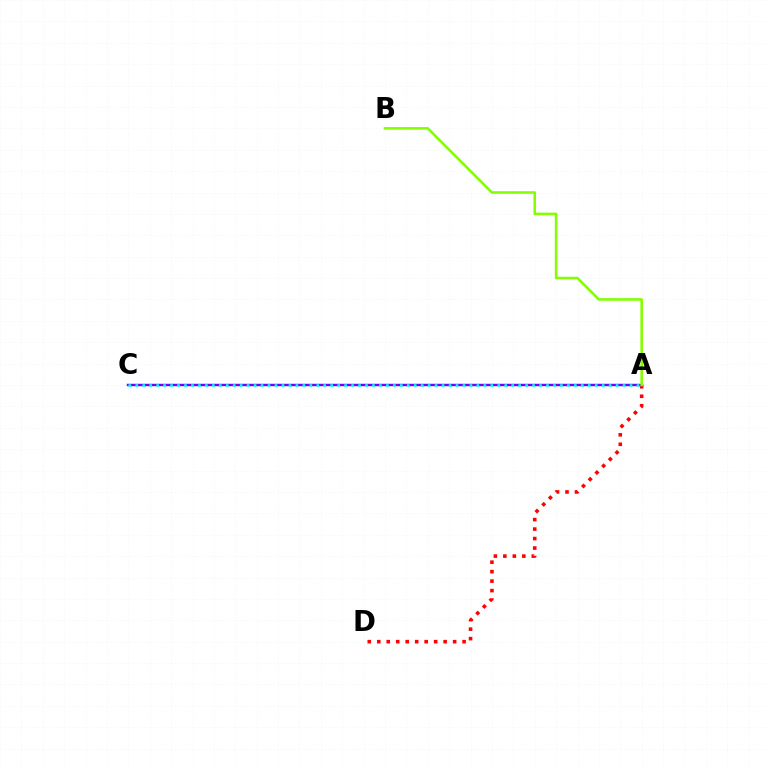{('A', 'D'): [{'color': '#ff0000', 'line_style': 'dotted', 'thickness': 2.58}], ('A', 'C'): [{'color': '#7200ff', 'line_style': 'solid', 'thickness': 1.75}, {'color': '#00fff6', 'line_style': 'dotted', 'thickness': 1.89}], ('A', 'B'): [{'color': '#84ff00', 'line_style': 'solid', 'thickness': 1.85}]}